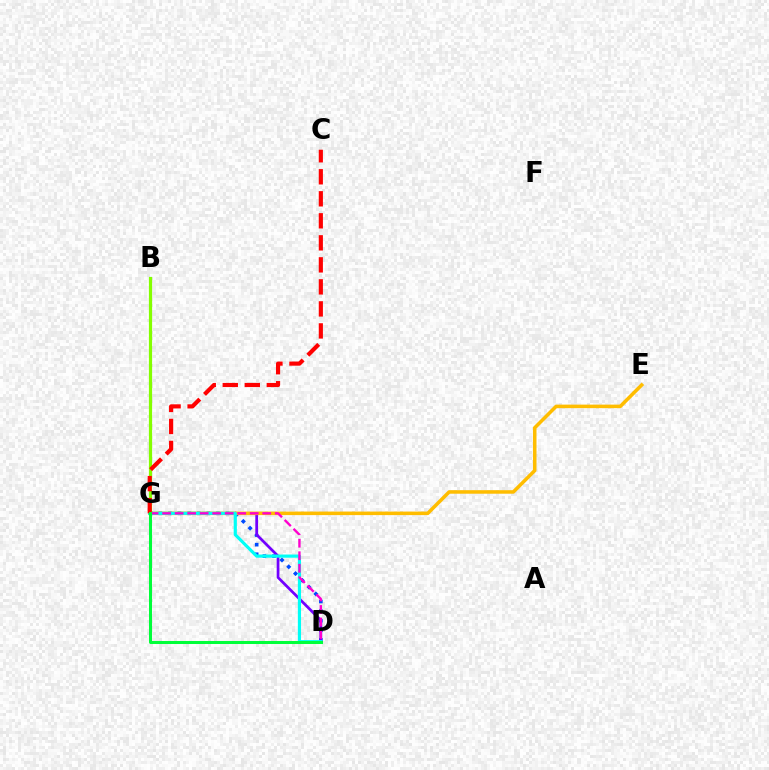{('D', 'G'): [{'color': '#004bff', 'line_style': 'dotted', 'thickness': 2.61}, {'color': '#7200ff', 'line_style': 'solid', 'thickness': 1.96}, {'color': '#00fff6', 'line_style': 'solid', 'thickness': 2.28}, {'color': '#ff00cf', 'line_style': 'dashed', 'thickness': 1.7}, {'color': '#00ff39', 'line_style': 'solid', 'thickness': 2.18}], ('B', 'G'): [{'color': '#84ff00', 'line_style': 'solid', 'thickness': 2.31}], ('E', 'G'): [{'color': '#ffbd00', 'line_style': 'solid', 'thickness': 2.55}], ('C', 'G'): [{'color': '#ff0000', 'line_style': 'dashed', 'thickness': 2.99}]}